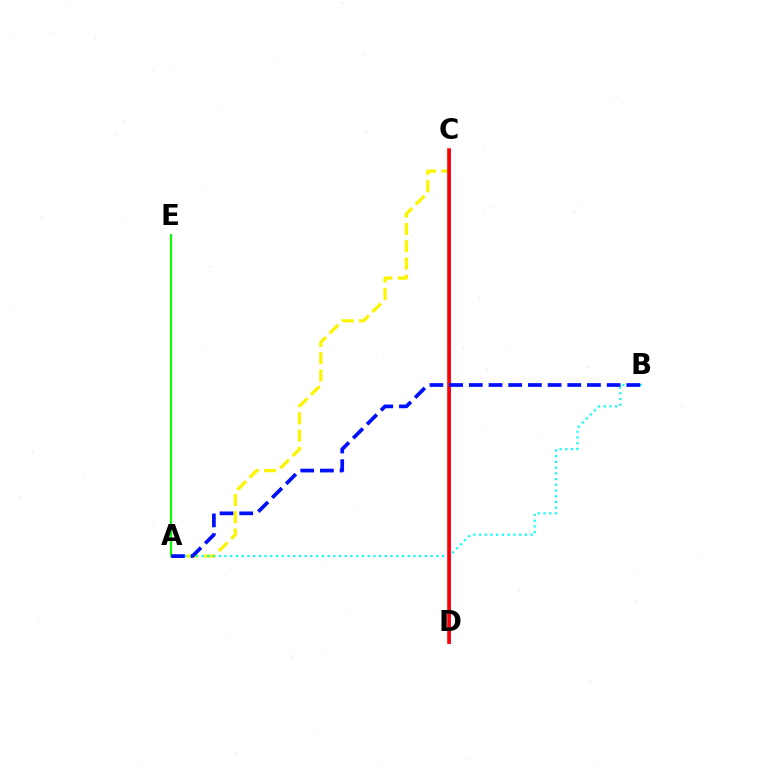{('A', 'C'): [{'color': '#fcf500', 'line_style': 'dashed', 'thickness': 2.34}], ('A', 'B'): [{'color': '#00fff6', 'line_style': 'dotted', 'thickness': 1.56}, {'color': '#0010ff', 'line_style': 'dashed', 'thickness': 2.67}], ('C', 'D'): [{'color': '#ee00ff', 'line_style': 'solid', 'thickness': 1.95}, {'color': '#ff0000', 'line_style': 'solid', 'thickness': 2.57}], ('A', 'E'): [{'color': '#08ff00', 'line_style': 'solid', 'thickness': 1.52}]}